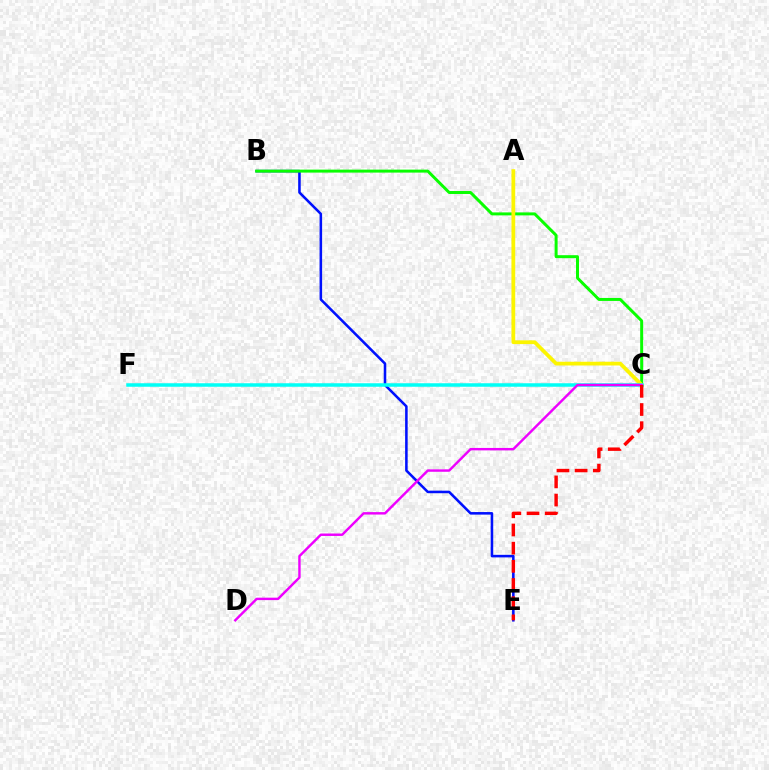{('B', 'E'): [{'color': '#0010ff', 'line_style': 'solid', 'thickness': 1.84}], ('B', 'C'): [{'color': '#08ff00', 'line_style': 'solid', 'thickness': 2.14}], ('A', 'C'): [{'color': '#fcf500', 'line_style': 'solid', 'thickness': 2.71}], ('C', 'F'): [{'color': '#00fff6', 'line_style': 'solid', 'thickness': 2.52}], ('C', 'D'): [{'color': '#ee00ff', 'line_style': 'solid', 'thickness': 1.75}], ('C', 'E'): [{'color': '#ff0000', 'line_style': 'dashed', 'thickness': 2.47}]}